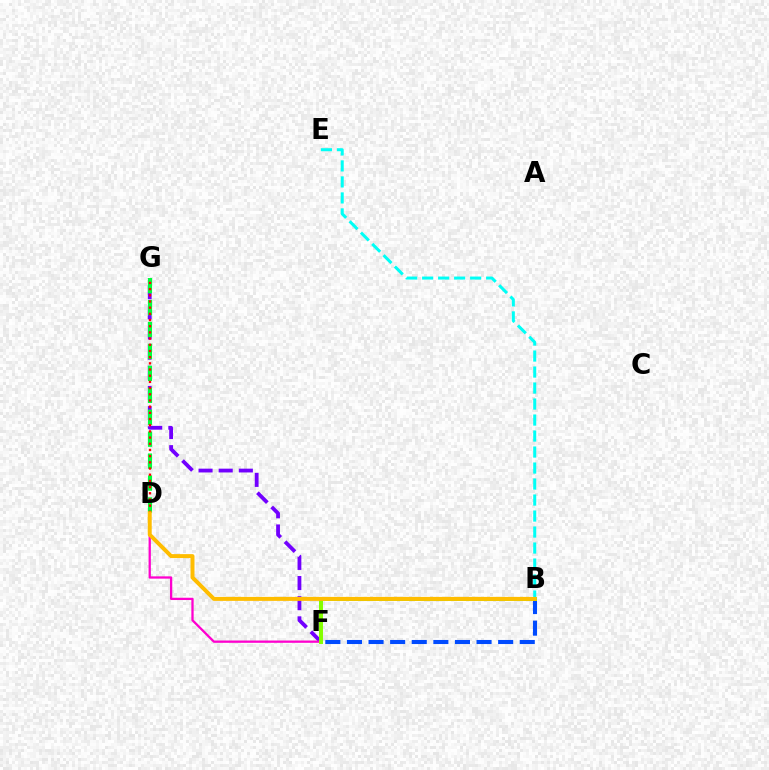{('F', 'G'): [{'color': '#7200ff', 'line_style': 'dashed', 'thickness': 2.74}], ('B', 'F'): [{'color': '#004bff', 'line_style': 'dashed', 'thickness': 2.93}, {'color': '#84ff00', 'line_style': 'solid', 'thickness': 2.86}], ('D', 'F'): [{'color': '#ff00cf', 'line_style': 'solid', 'thickness': 1.64}], ('D', 'G'): [{'color': '#00ff39', 'line_style': 'dashed', 'thickness': 2.98}, {'color': '#ff0000', 'line_style': 'dotted', 'thickness': 1.68}], ('B', 'E'): [{'color': '#00fff6', 'line_style': 'dashed', 'thickness': 2.17}], ('B', 'D'): [{'color': '#ffbd00', 'line_style': 'solid', 'thickness': 2.86}]}